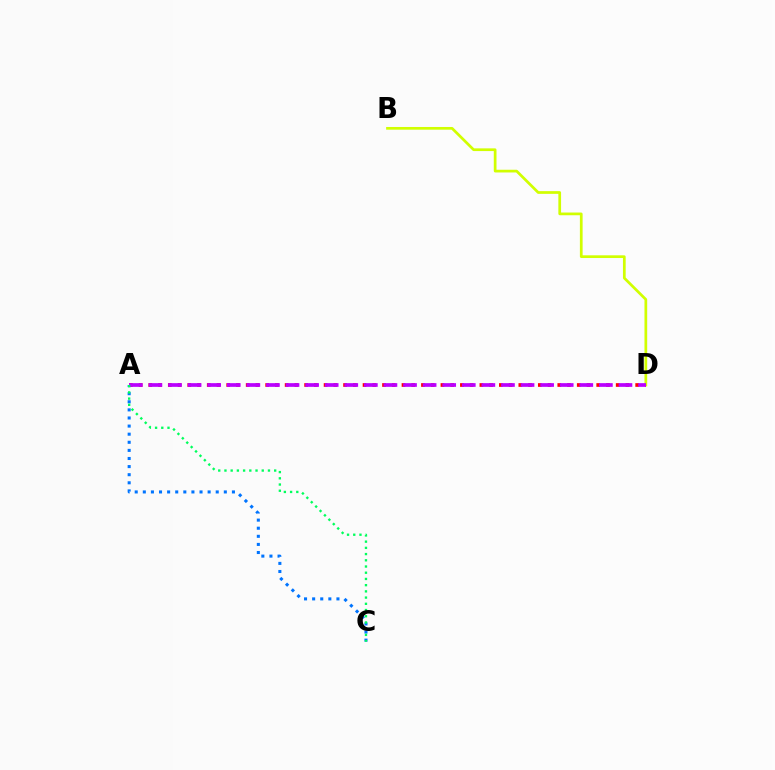{('A', 'D'): [{'color': '#ff0000', 'line_style': 'dotted', 'thickness': 2.65}, {'color': '#b900ff', 'line_style': 'dashed', 'thickness': 2.66}], ('A', 'C'): [{'color': '#0074ff', 'line_style': 'dotted', 'thickness': 2.2}, {'color': '#00ff5c', 'line_style': 'dotted', 'thickness': 1.69}], ('B', 'D'): [{'color': '#d1ff00', 'line_style': 'solid', 'thickness': 1.95}]}